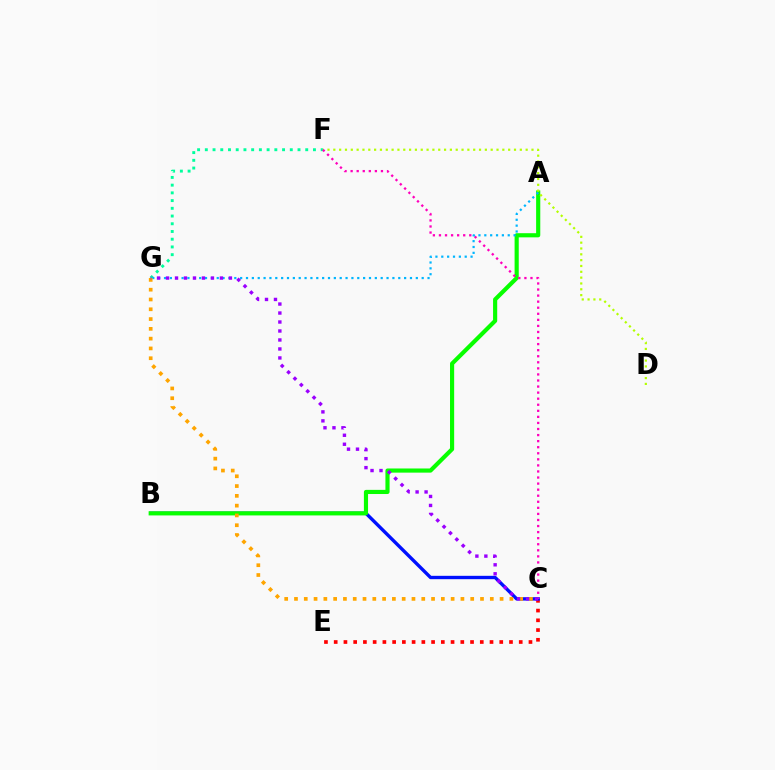{('F', 'G'): [{'color': '#00ff9d', 'line_style': 'dotted', 'thickness': 2.1}], ('C', 'E'): [{'color': '#ff0000', 'line_style': 'dotted', 'thickness': 2.65}], ('B', 'C'): [{'color': '#0010ff', 'line_style': 'solid', 'thickness': 2.43}], ('A', 'B'): [{'color': '#08ff00', 'line_style': 'solid', 'thickness': 2.99}], ('D', 'F'): [{'color': '#b3ff00', 'line_style': 'dotted', 'thickness': 1.58}], ('C', 'F'): [{'color': '#ff00bd', 'line_style': 'dotted', 'thickness': 1.65}], ('A', 'G'): [{'color': '#00b5ff', 'line_style': 'dotted', 'thickness': 1.59}], ('C', 'G'): [{'color': '#ffa500', 'line_style': 'dotted', 'thickness': 2.66}, {'color': '#9b00ff', 'line_style': 'dotted', 'thickness': 2.44}]}